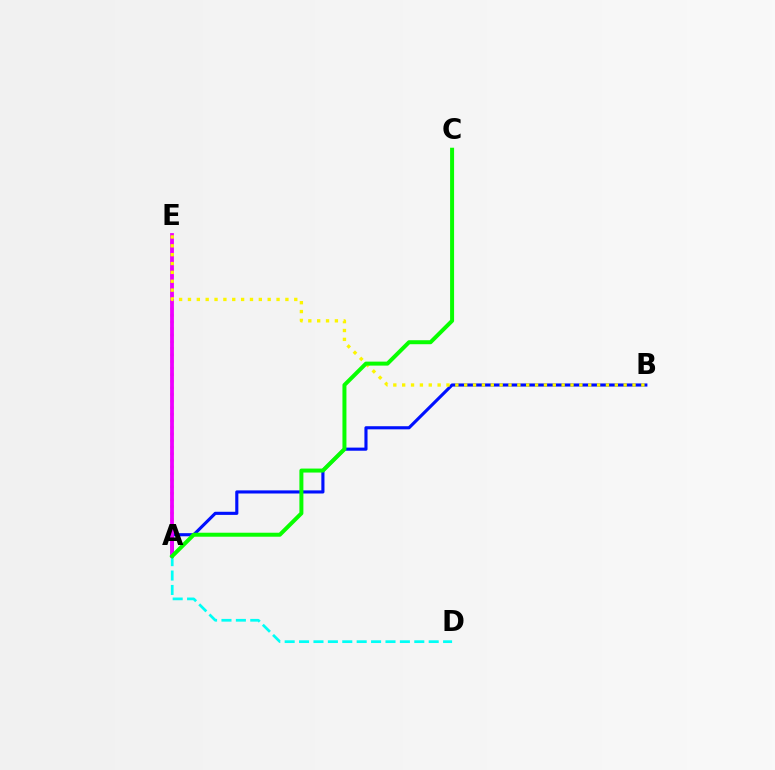{('A', 'B'): [{'color': '#0010ff', 'line_style': 'solid', 'thickness': 2.25}], ('A', 'E'): [{'color': '#ff0000', 'line_style': 'dotted', 'thickness': 1.79}, {'color': '#ee00ff', 'line_style': 'solid', 'thickness': 2.73}], ('A', 'D'): [{'color': '#00fff6', 'line_style': 'dashed', 'thickness': 1.96}], ('B', 'E'): [{'color': '#fcf500', 'line_style': 'dotted', 'thickness': 2.41}], ('A', 'C'): [{'color': '#08ff00', 'line_style': 'solid', 'thickness': 2.87}]}